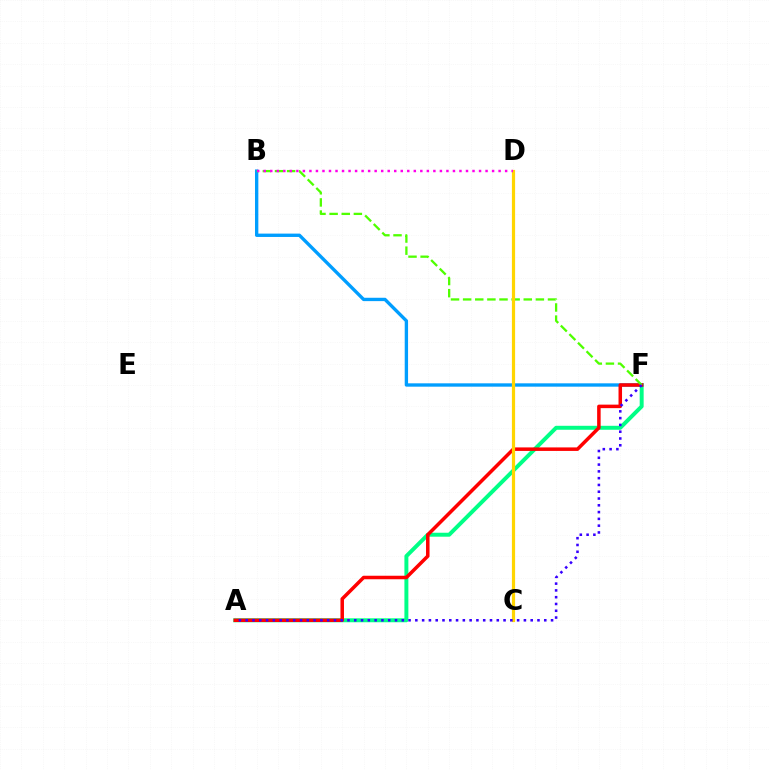{('A', 'F'): [{'color': '#00ff86', 'line_style': 'solid', 'thickness': 2.85}, {'color': '#ff0000', 'line_style': 'solid', 'thickness': 2.53}, {'color': '#3700ff', 'line_style': 'dotted', 'thickness': 1.84}], ('B', 'F'): [{'color': '#009eff', 'line_style': 'solid', 'thickness': 2.41}, {'color': '#4fff00', 'line_style': 'dashed', 'thickness': 1.65}], ('C', 'D'): [{'color': '#ffd500', 'line_style': 'solid', 'thickness': 2.31}], ('B', 'D'): [{'color': '#ff00ed', 'line_style': 'dotted', 'thickness': 1.77}]}